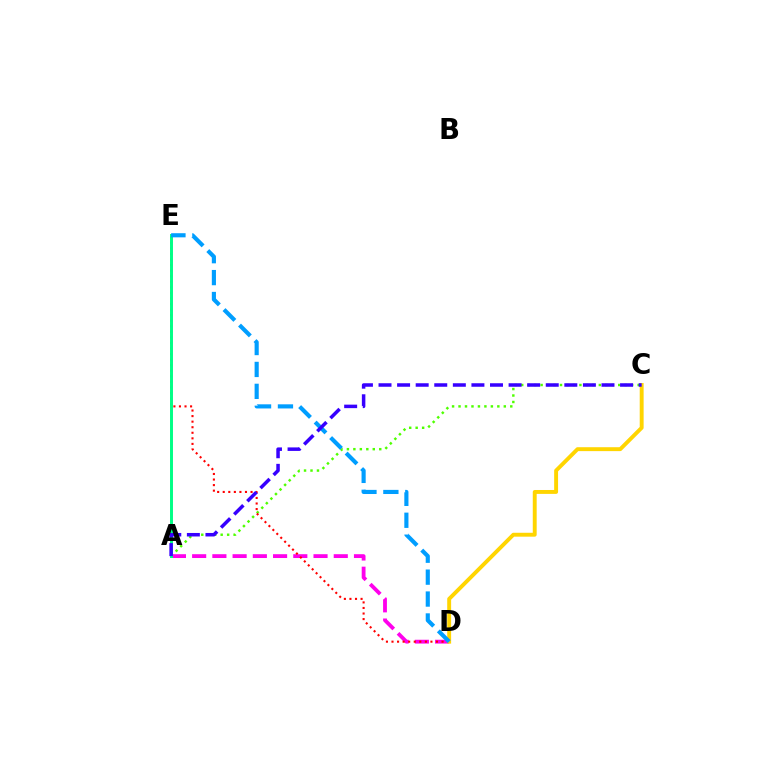{('A', 'C'): [{'color': '#4fff00', 'line_style': 'dotted', 'thickness': 1.76}, {'color': '#3700ff', 'line_style': 'dashed', 'thickness': 2.52}], ('A', 'D'): [{'color': '#ff00ed', 'line_style': 'dashed', 'thickness': 2.75}], ('D', 'E'): [{'color': '#ff0000', 'line_style': 'dotted', 'thickness': 1.51}, {'color': '#009eff', 'line_style': 'dashed', 'thickness': 2.98}], ('C', 'D'): [{'color': '#ffd500', 'line_style': 'solid', 'thickness': 2.81}], ('A', 'E'): [{'color': '#00ff86', 'line_style': 'solid', 'thickness': 2.12}]}